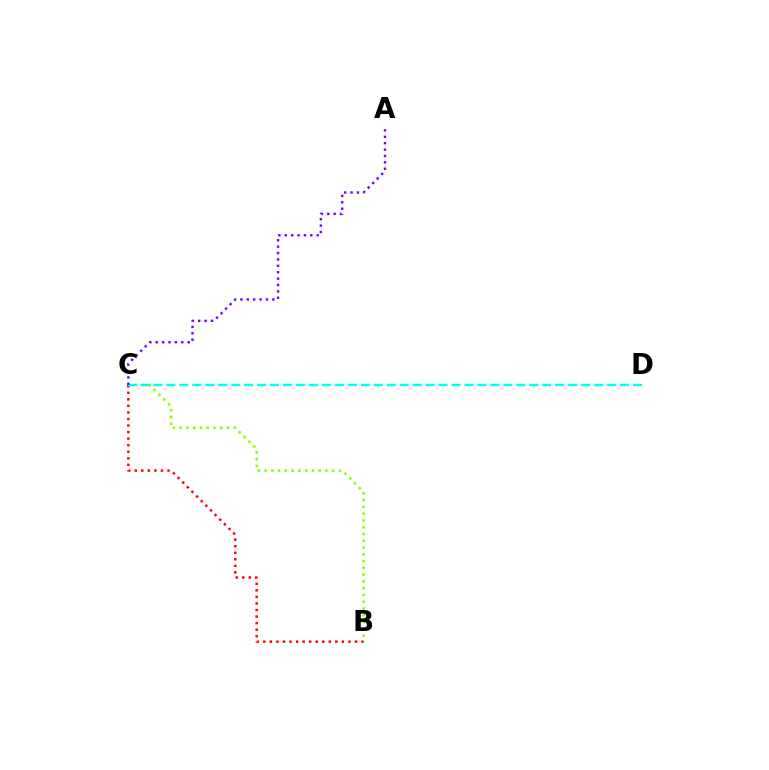{('B', 'C'): [{'color': '#84ff00', 'line_style': 'dotted', 'thickness': 1.84}, {'color': '#ff0000', 'line_style': 'dotted', 'thickness': 1.78}], ('C', 'D'): [{'color': '#00fff6', 'line_style': 'dashed', 'thickness': 1.76}], ('A', 'C'): [{'color': '#7200ff', 'line_style': 'dotted', 'thickness': 1.73}]}